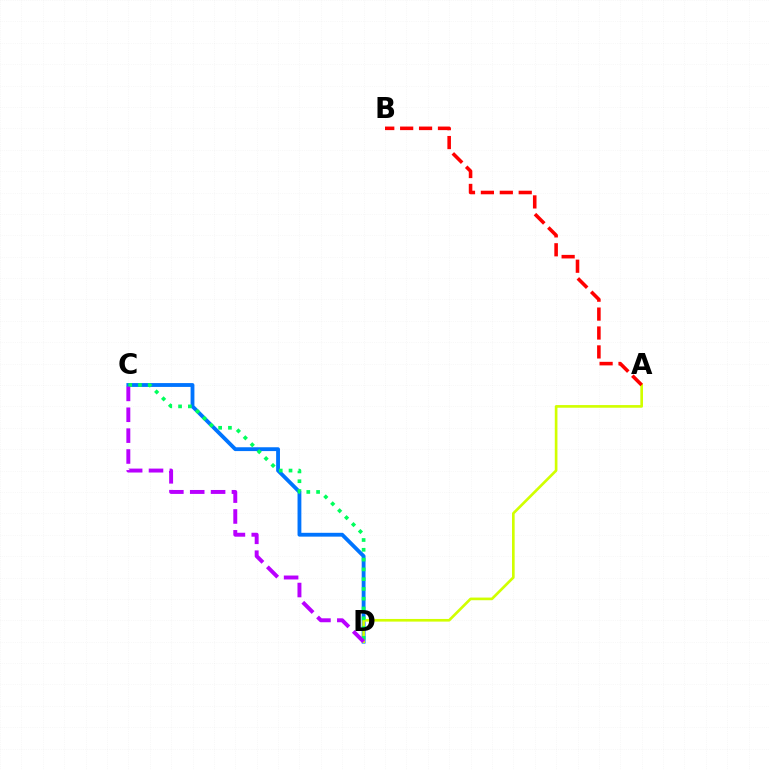{('C', 'D'): [{'color': '#0074ff', 'line_style': 'solid', 'thickness': 2.76}, {'color': '#00ff5c', 'line_style': 'dotted', 'thickness': 2.66}, {'color': '#b900ff', 'line_style': 'dashed', 'thickness': 2.83}], ('A', 'D'): [{'color': '#d1ff00', 'line_style': 'solid', 'thickness': 1.91}], ('A', 'B'): [{'color': '#ff0000', 'line_style': 'dashed', 'thickness': 2.57}]}